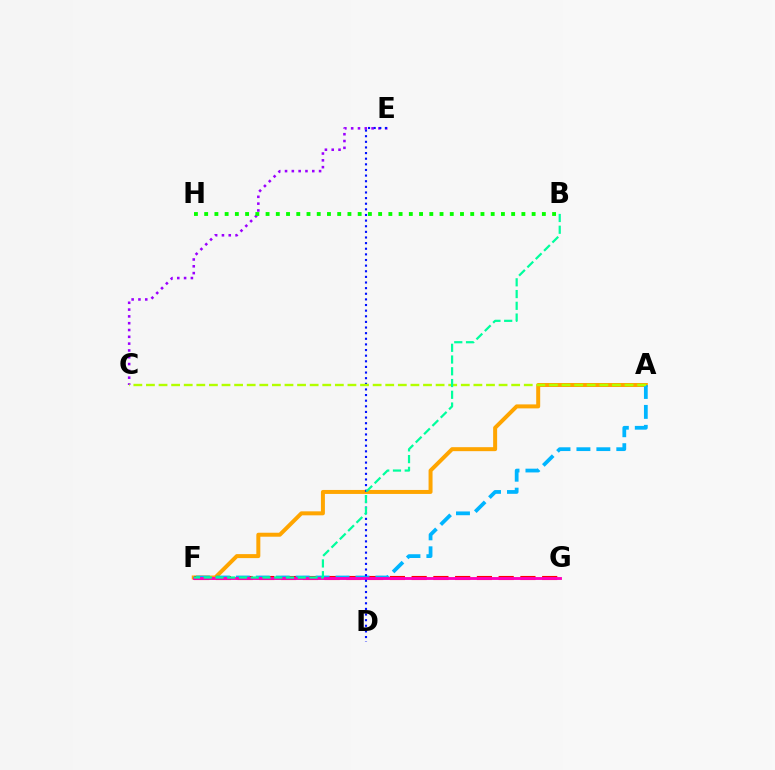{('A', 'F'): [{'color': '#ffa500', 'line_style': 'solid', 'thickness': 2.87}, {'color': '#00b5ff', 'line_style': 'dashed', 'thickness': 2.71}], ('F', 'G'): [{'color': '#ff0000', 'line_style': 'dashed', 'thickness': 2.96}, {'color': '#ff00bd', 'line_style': 'solid', 'thickness': 2.07}], ('C', 'E'): [{'color': '#9b00ff', 'line_style': 'dotted', 'thickness': 1.85}], ('B', 'H'): [{'color': '#08ff00', 'line_style': 'dotted', 'thickness': 2.78}], ('D', 'E'): [{'color': '#0010ff', 'line_style': 'dotted', 'thickness': 1.53}], ('A', 'C'): [{'color': '#b3ff00', 'line_style': 'dashed', 'thickness': 1.71}], ('B', 'F'): [{'color': '#00ff9d', 'line_style': 'dashed', 'thickness': 1.6}]}